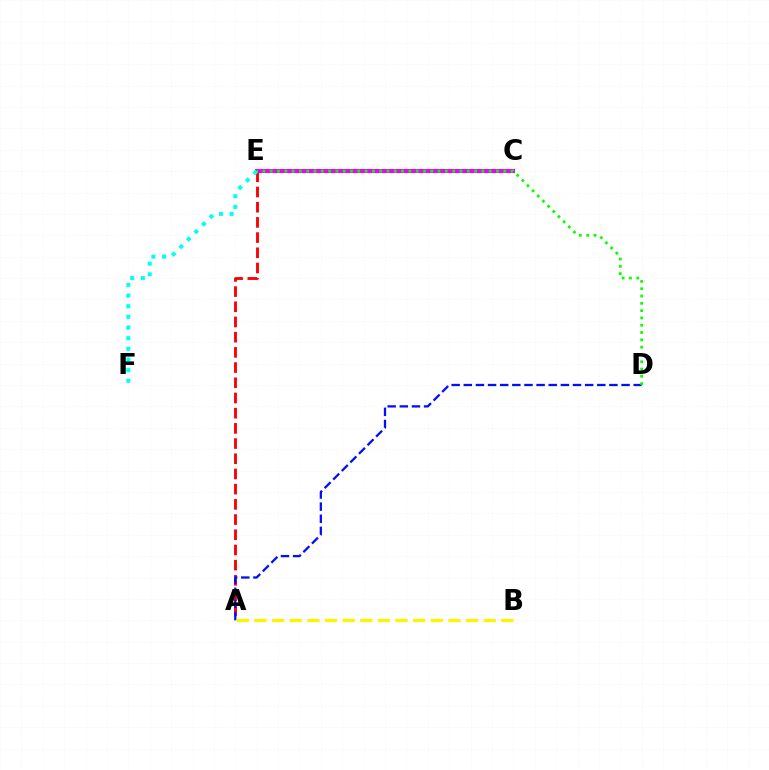{('C', 'E'): [{'color': '#ee00ff', 'line_style': 'solid', 'thickness': 2.92}], ('A', 'E'): [{'color': '#ff0000', 'line_style': 'dashed', 'thickness': 2.06}], ('A', 'D'): [{'color': '#0010ff', 'line_style': 'dashed', 'thickness': 1.65}], ('D', 'E'): [{'color': '#08ff00', 'line_style': 'dotted', 'thickness': 1.98}], ('A', 'B'): [{'color': '#fcf500', 'line_style': 'dashed', 'thickness': 2.4}], ('E', 'F'): [{'color': '#00fff6', 'line_style': 'dotted', 'thickness': 2.9}]}